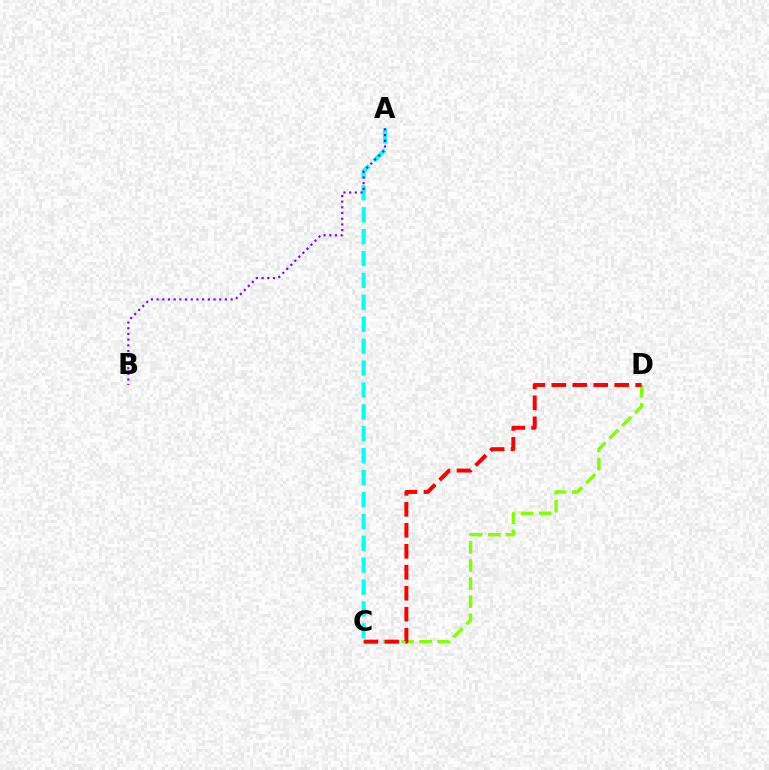{('A', 'C'): [{'color': '#00fff6', 'line_style': 'dashed', 'thickness': 2.98}], ('A', 'B'): [{'color': '#7200ff', 'line_style': 'dotted', 'thickness': 1.55}], ('C', 'D'): [{'color': '#84ff00', 'line_style': 'dashed', 'thickness': 2.46}, {'color': '#ff0000', 'line_style': 'dashed', 'thickness': 2.85}]}